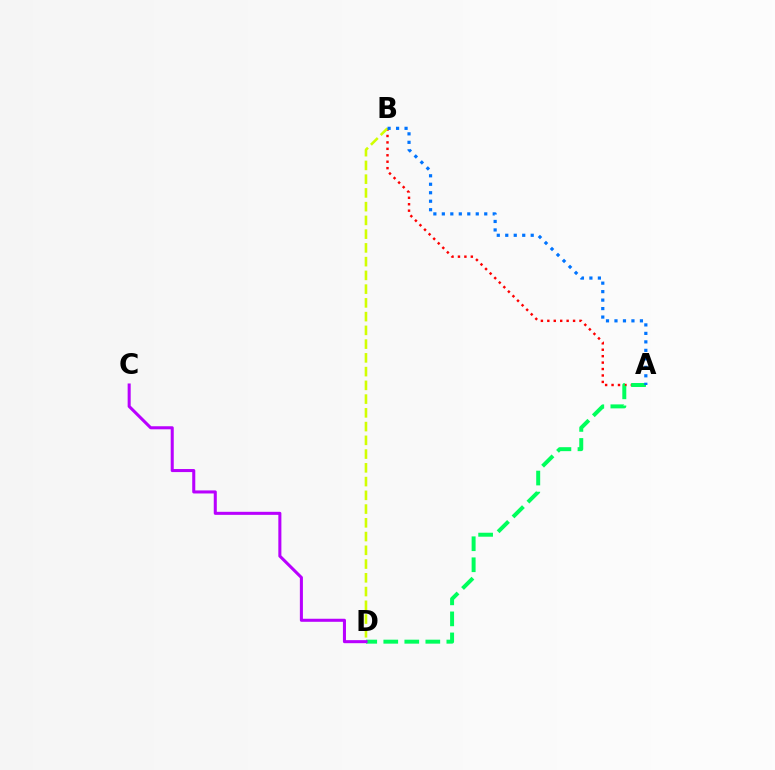{('A', 'B'): [{'color': '#ff0000', 'line_style': 'dotted', 'thickness': 1.75}, {'color': '#0074ff', 'line_style': 'dotted', 'thickness': 2.3}], ('A', 'D'): [{'color': '#00ff5c', 'line_style': 'dashed', 'thickness': 2.86}], ('C', 'D'): [{'color': '#b900ff', 'line_style': 'solid', 'thickness': 2.19}], ('B', 'D'): [{'color': '#d1ff00', 'line_style': 'dashed', 'thickness': 1.87}]}